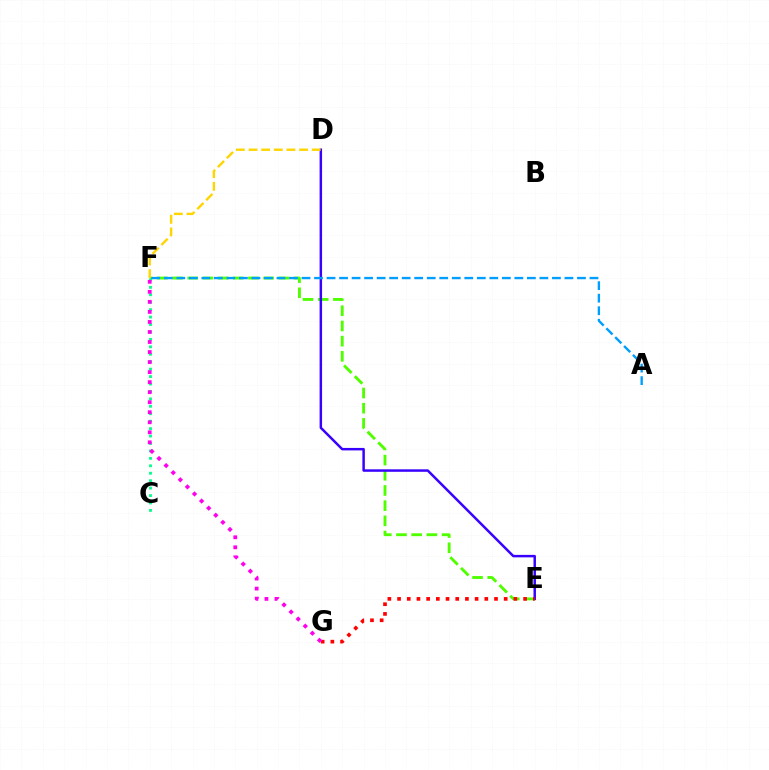{('E', 'F'): [{'color': '#4fff00', 'line_style': 'dashed', 'thickness': 2.06}], ('D', 'E'): [{'color': '#3700ff', 'line_style': 'solid', 'thickness': 1.78}], ('C', 'F'): [{'color': '#00ff86', 'line_style': 'dotted', 'thickness': 2.02}], ('D', 'F'): [{'color': '#ffd500', 'line_style': 'dashed', 'thickness': 1.72}], ('E', 'G'): [{'color': '#ff0000', 'line_style': 'dotted', 'thickness': 2.63}], ('A', 'F'): [{'color': '#009eff', 'line_style': 'dashed', 'thickness': 1.7}], ('F', 'G'): [{'color': '#ff00ed', 'line_style': 'dotted', 'thickness': 2.73}]}